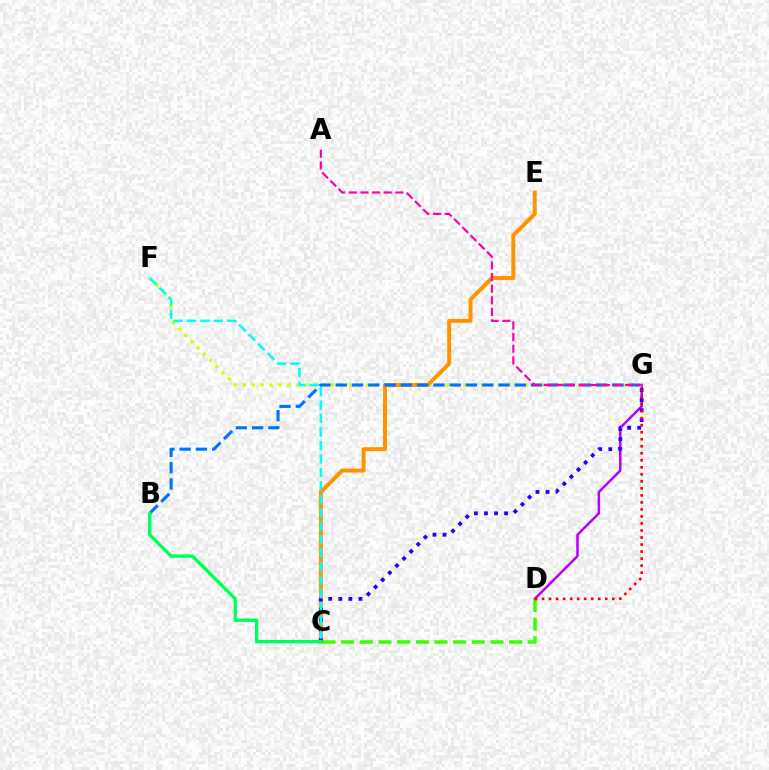{('D', 'G'): [{'color': '#b900ff', 'line_style': 'solid', 'thickness': 1.8}, {'color': '#ff0000', 'line_style': 'dotted', 'thickness': 1.91}], ('F', 'G'): [{'color': '#d1ff00', 'line_style': 'dotted', 'thickness': 2.4}], ('C', 'E'): [{'color': '#ff9400', 'line_style': 'solid', 'thickness': 2.84}], ('C', 'D'): [{'color': '#3dff00', 'line_style': 'dashed', 'thickness': 2.53}], ('B', 'G'): [{'color': '#0074ff', 'line_style': 'dashed', 'thickness': 2.21}], ('A', 'G'): [{'color': '#ff00ac', 'line_style': 'dashed', 'thickness': 1.58}], ('C', 'G'): [{'color': '#2500ff', 'line_style': 'dotted', 'thickness': 2.73}], ('C', 'F'): [{'color': '#00fff6', 'line_style': 'dashed', 'thickness': 1.83}], ('B', 'C'): [{'color': '#00ff5c', 'line_style': 'solid', 'thickness': 2.41}]}